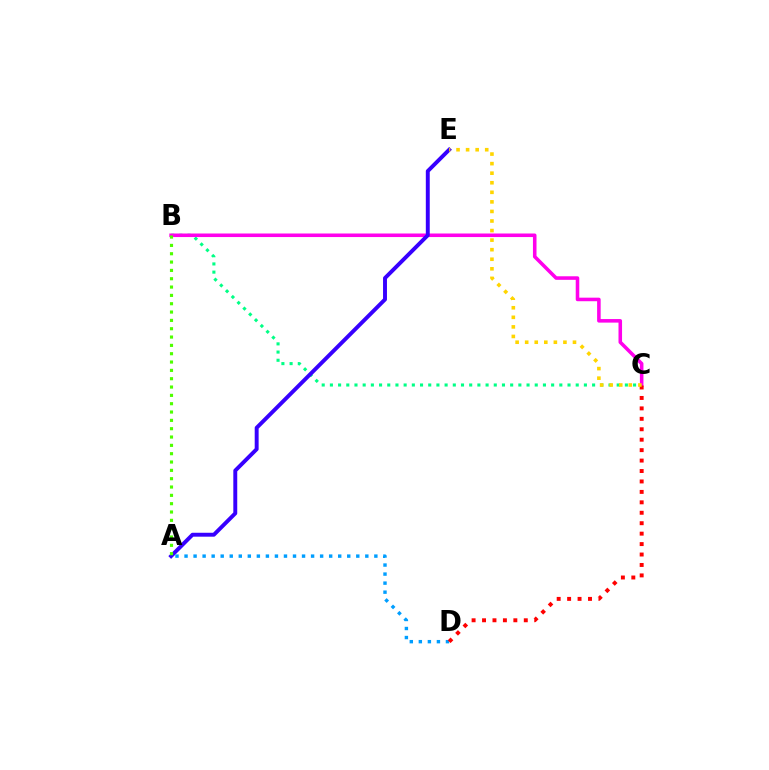{('B', 'C'): [{'color': '#00ff86', 'line_style': 'dotted', 'thickness': 2.23}, {'color': '#ff00ed', 'line_style': 'solid', 'thickness': 2.56}], ('A', 'E'): [{'color': '#3700ff', 'line_style': 'solid', 'thickness': 2.83}], ('A', 'B'): [{'color': '#4fff00', 'line_style': 'dotted', 'thickness': 2.26}], ('A', 'D'): [{'color': '#009eff', 'line_style': 'dotted', 'thickness': 2.46}], ('C', 'D'): [{'color': '#ff0000', 'line_style': 'dotted', 'thickness': 2.84}], ('C', 'E'): [{'color': '#ffd500', 'line_style': 'dotted', 'thickness': 2.6}]}